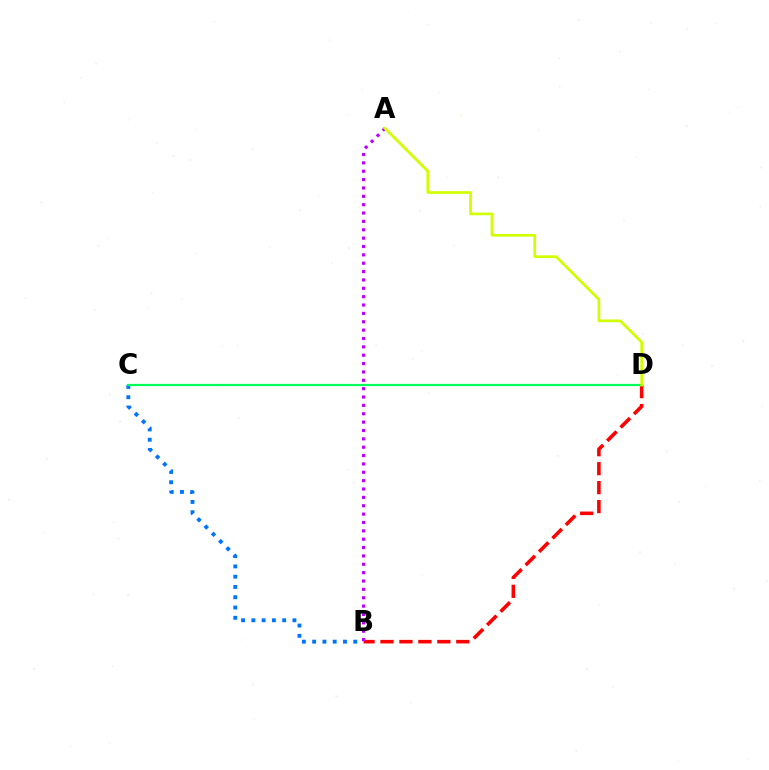{('B', 'D'): [{'color': '#ff0000', 'line_style': 'dashed', 'thickness': 2.58}], ('A', 'B'): [{'color': '#b900ff', 'line_style': 'dotted', 'thickness': 2.27}], ('B', 'C'): [{'color': '#0074ff', 'line_style': 'dotted', 'thickness': 2.79}], ('C', 'D'): [{'color': '#00ff5c', 'line_style': 'solid', 'thickness': 1.58}], ('A', 'D'): [{'color': '#d1ff00', 'line_style': 'solid', 'thickness': 1.97}]}